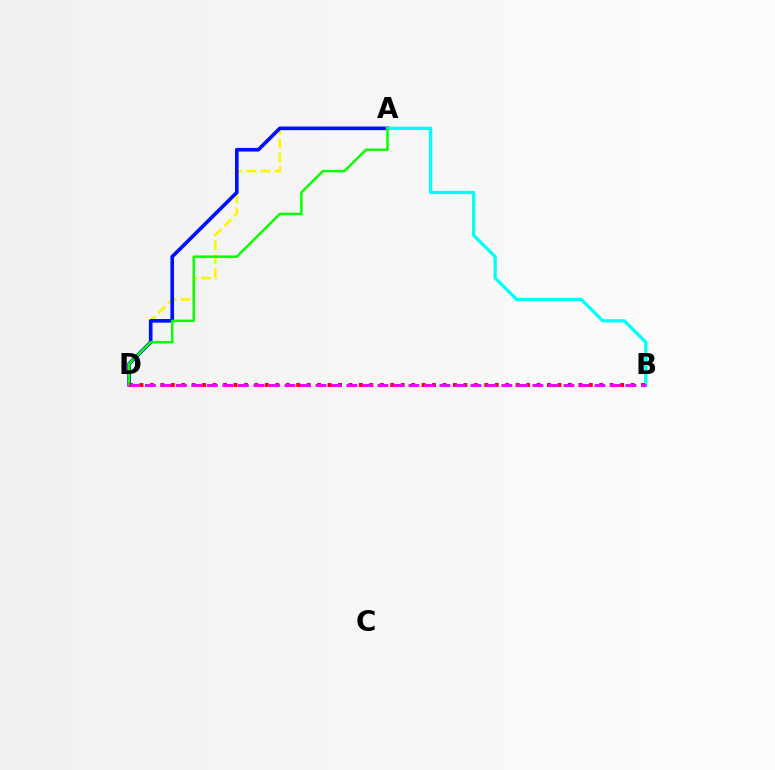{('A', 'D'): [{'color': '#fcf500', 'line_style': 'dashed', 'thickness': 1.9}, {'color': '#0010ff', 'line_style': 'solid', 'thickness': 2.62}, {'color': '#08ff00', 'line_style': 'solid', 'thickness': 1.78}], ('A', 'B'): [{'color': '#00fff6', 'line_style': 'solid', 'thickness': 2.35}], ('B', 'D'): [{'color': '#ff0000', 'line_style': 'dotted', 'thickness': 2.84}, {'color': '#ee00ff', 'line_style': 'dashed', 'thickness': 2.11}]}